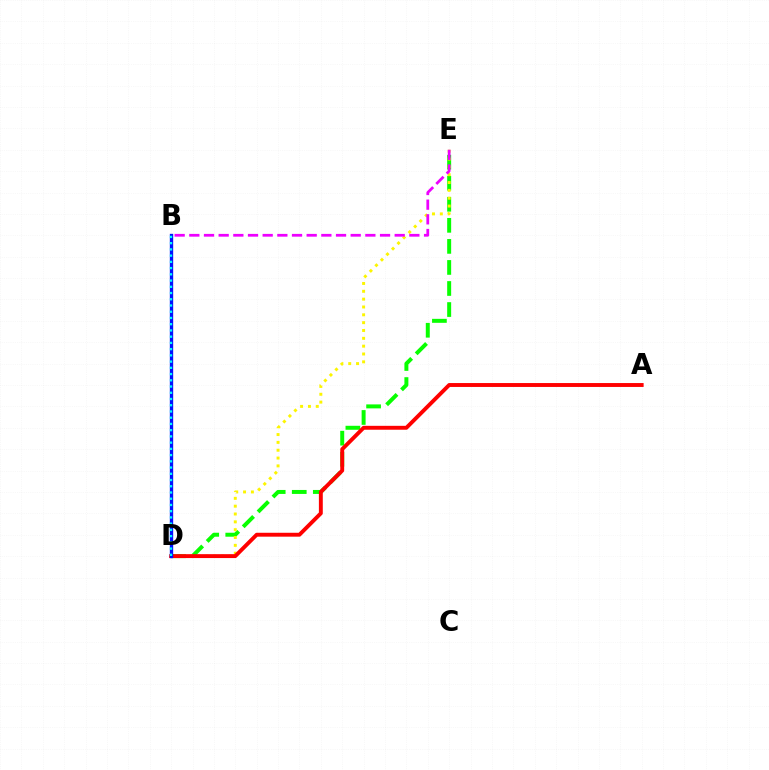{('D', 'E'): [{'color': '#08ff00', 'line_style': 'dashed', 'thickness': 2.86}, {'color': '#fcf500', 'line_style': 'dotted', 'thickness': 2.13}], ('B', 'E'): [{'color': '#ee00ff', 'line_style': 'dashed', 'thickness': 1.99}], ('A', 'D'): [{'color': '#ff0000', 'line_style': 'solid', 'thickness': 2.81}], ('B', 'D'): [{'color': '#0010ff', 'line_style': 'solid', 'thickness': 2.41}, {'color': '#00fff6', 'line_style': 'dotted', 'thickness': 1.69}]}